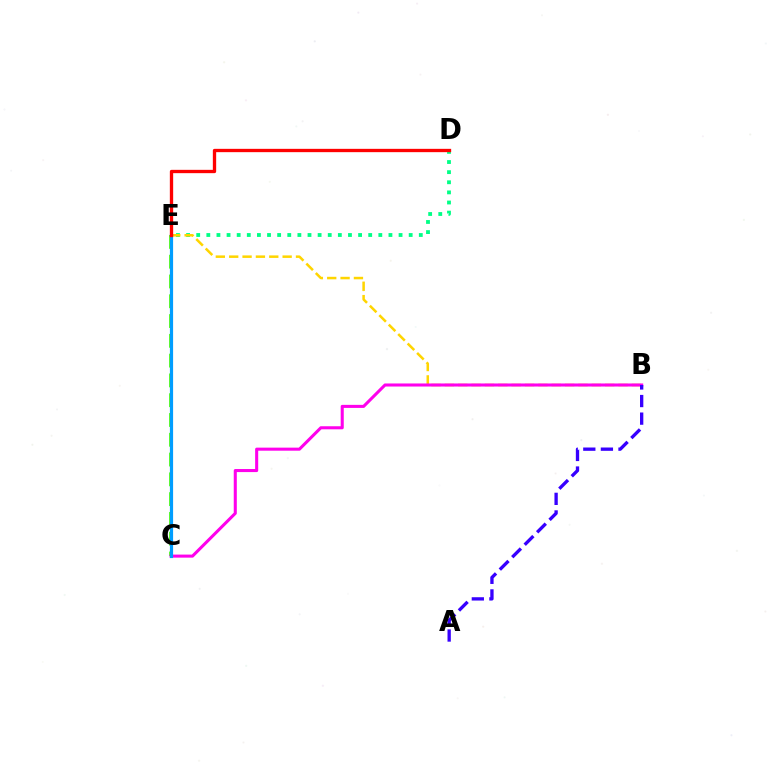{('D', 'E'): [{'color': '#00ff86', 'line_style': 'dotted', 'thickness': 2.75}, {'color': '#ff0000', 'line_style': 'solid', 'thickness': 2.39}], ('C', 'E'): [{'color': '#4fff00', 'line_style': 'dashed', 'thickness': 2.69}, {'color': '#009eff', 'line_style': 'solid', 'thickness': 2.3}], ('B', 'E'): [{'color': '#ffd500', 'line_style': 'dashed', 'thickness': 1.81}], ('B', 'C'): [{'color': '#ff00ed', 'line_style': 'solid', 'thickness': 2.2}], ('A', 'B'): [{'color': '#3700ff', 'line_style': 'dashed', 'thickness': 2.39}]}